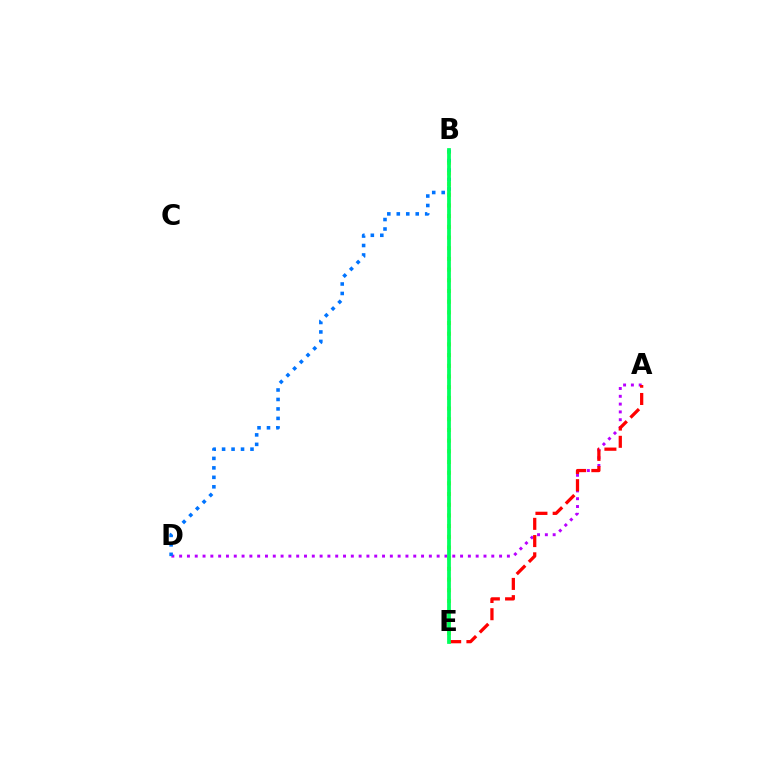{('A', 'D'): [{'color': '#b900ff', 'line_style': 'dotted', 'thickness': 2.12}], ('B', 'E'): [{'color': '#d1ff00', 'line_style': 'dotted', 'thickness': 2.9}, {'color': '#00ff5c', 'line_style': 'solid', 'thickness': 2.7}], ('A', 'E'): [{'color': '#ff0000', 'line_style': 'dashed', 'thickness': 2.34}], ('B', 'D'): [{'color': '#0074ff', 'line_style': 'dotted', 'thickness': 2.57}]}